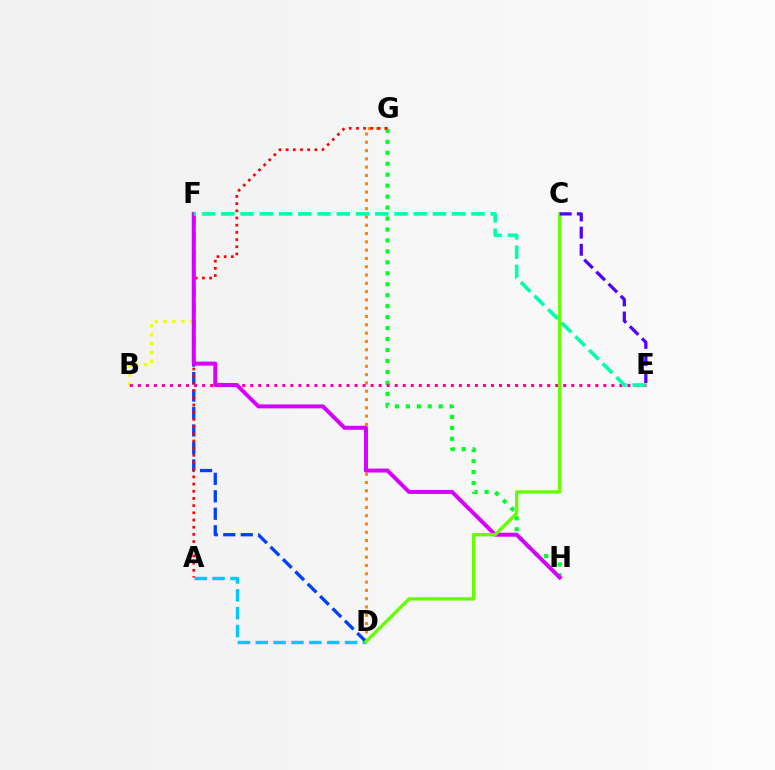{('G', 'H'): [{'color': '#00ff27', 'line_style': 'dotted', 'thickness': 2.98}], ('D', 'G'): [{'color': '#ff8800', 'line_style': 'dotted', 'thickness': 2.25}], ('A', 'D'): [{'color': '#00c7ff', 'line_style': 'dashed', 'thickness': 2.43}], ('B', 'F'): [{'color': '#eeff00', 'line_style': 'dotted', 'thickness': 2.42}], ('D', 'F'): [{'color': '#003fff', 'line_style': 'dashed', 'thickness': 2.37}], ('A', 'G'): [{'color': '#ff0000', 'line_style': 'dotted', 'thickness': 1.95}], ('B', 'E'): [{'color': '#ff00a0', 'line_style': 'dotted', 'thickness': 2.18}], ('F', 'H'): [{'color': '#d600ff', 'line_style': 'solid', 'thickness': 2.86}], ('C', 'D'): [{'color': '#66ff00', 'line_style': 'solid', 'thickness': 2.41}], ('E', 'F'): [{'color': '#00ffaf', 'line_style': 'dashed', 'thickness': 2.61}], ('C', 'E'): [{'color': '#4f00ff', 'line_style': 'dashed', 'thickness': 2.33}]}